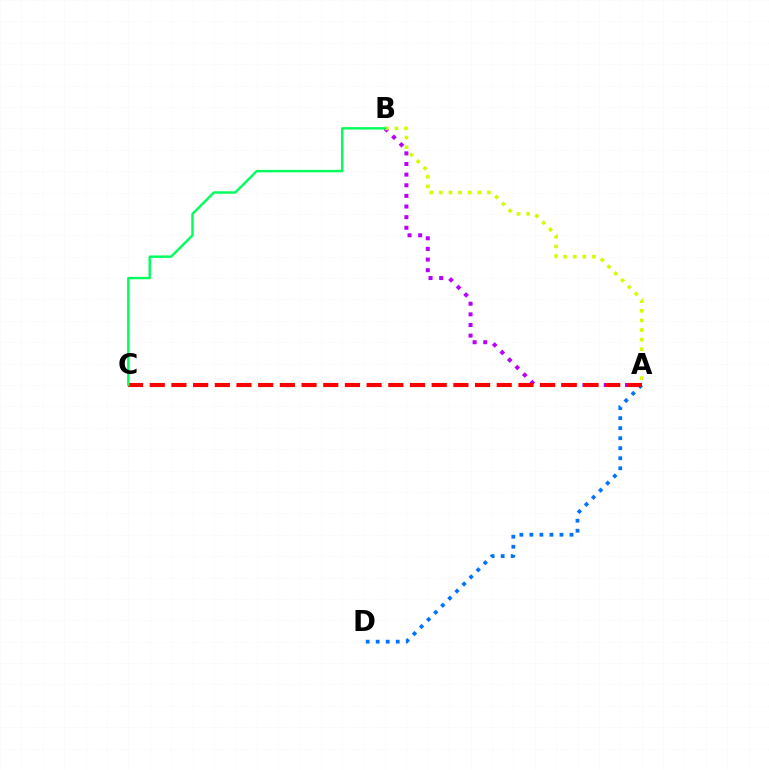{('A', 'B'): [{'color': '#b900ff', 'line_style': 'dotted', 'thickness': 2.89}, {'color': '#d1ff00', 'line_style': 'dotted', 'thickness': 2.61}], ('A', 'D'): [{'color': '#0074ff', 'line_style': 'dotted', 'thickness': 2.72}], ('A', 'C'): [{'color': '#ff0000', 'line_style': 'dashed', 'thickness': 2.95}], ('B', 'C'): [{'color': '#00ff5c', 'line_style': 'solid', 'thickness': 1.74}]}